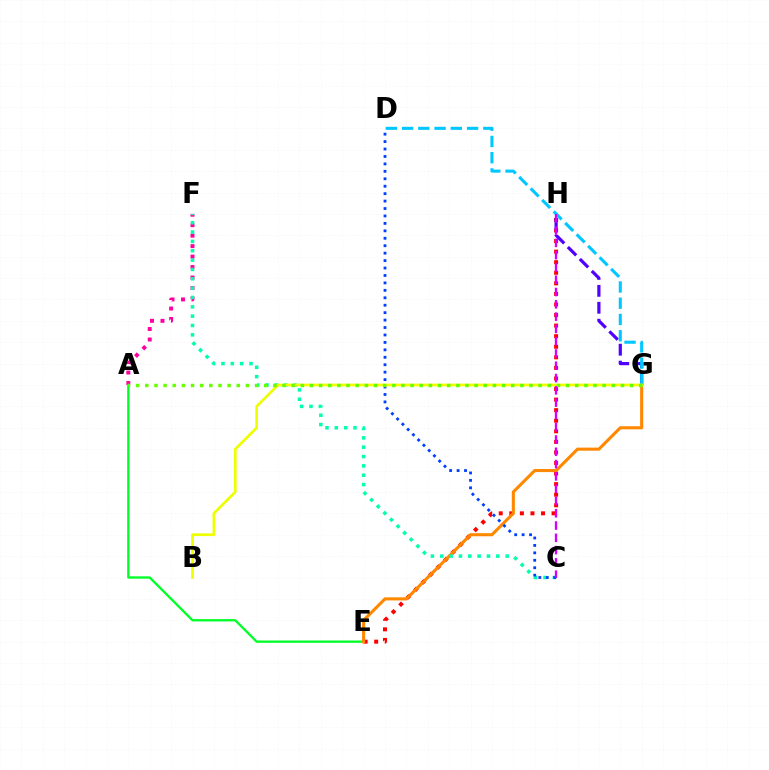{('E', 'H'): [{'color': '#ff0000', 'line_style': 'dotted', 'thickness': 2.87}], ('G', 'H'): [{'color': '#4f00ff', 'line_style': 'dashed', 'thickness': 2.3}], ('A', 'F'): [{'color': '#ff00a0', 'line_style': 'dotted', 'thickness': 2.85}], ('A', 'E'): [{'color': '#00ff27', 'line_style': 'solid', 'thickness': 1.67}], ('E', 'G'): [{'color': '#ff8800', 'line_style': 'solid', 'thickness': 2.22}], ('C', 'F'): [{'color': '#00ffaf', 'line_style': 'dotted', 'thickness': 2.54}], ('C', 'D'): [{'color': '#003fff', 'line_style': 'dotted', 'thickness': 2.02}], ('D', 'G'): [{'color': '#00c7ff', 'line_style': 'dashed', 'thickness': 2.21}], ('B', 'G'): [{'color': '#eeff00', 'line_style': 'solid', 'thickness': 1.94}], ('A', 'G'): [{'color': '#66ff00', 'line_style': 'dotted', 'thickness': 2.49}], ('C', 'H'): [{'color': '#d600ff', 'line_style': 'dashed', 'thickness': 1.67}]}